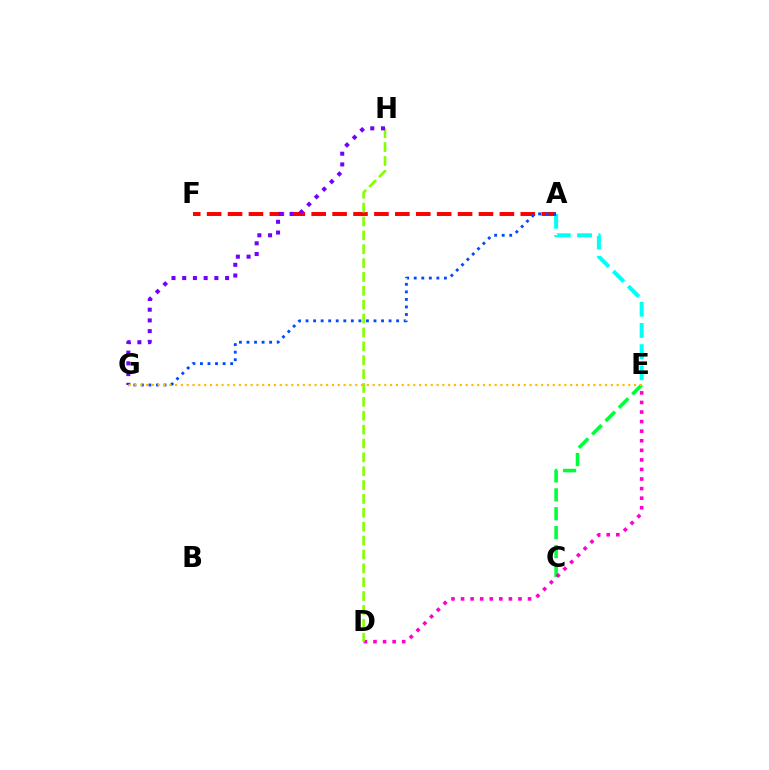{('C', 'E'): [{'color': '#00ff39', 'line_style': 'dashed', 'thickness': 2.57}], ('D', 'E'): [{'color': '#ff00cf', 'line_style': 'dotted', 'thickness': 2.6}], ('A', 'E'): [{'color': '#00fff6', 'line_style': 'dashed', 'thickness': 2.88}], ('A', 'F'): [{'color': '#ff0000', 'line_style': 'dashed', 'thickness': 2.84}], ('D', 'H'): [{'color': '#84ff00', 'line_style': 'dashed', 'thickness': 1.89}], ('G', 'H'): [{'color': '#7200ff', 'line_style': 'dotted', 'thickness': 2.91}], ('A', 'G'): [{'color': '#004bff', 'line_style': 'dotted', 'thickness': 2.05}], ('E', 'G'): [{'color': '#ffbd00', 'line_style': 'dotted', 'thickness': 1.58}]}